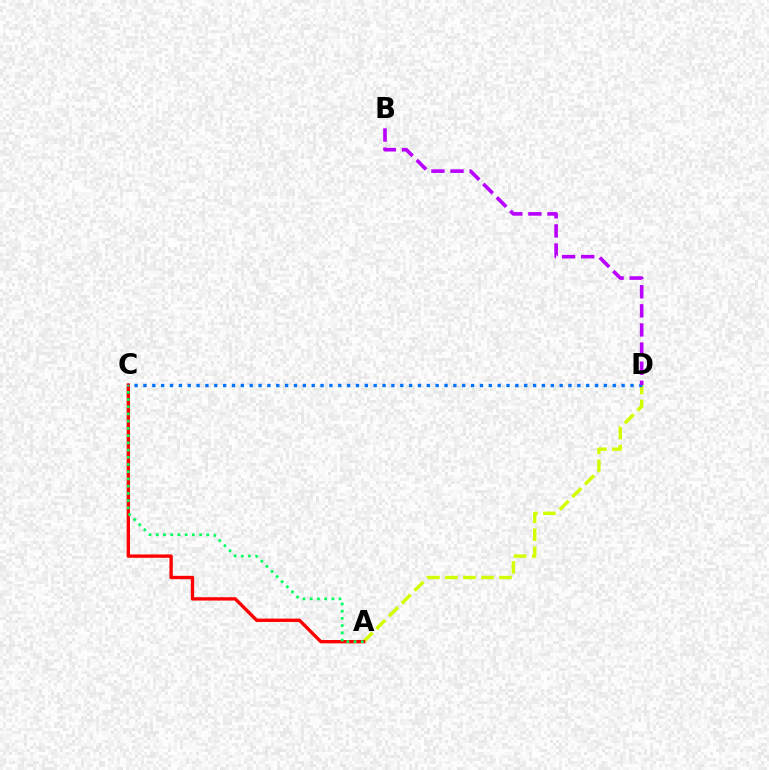{('A', 'D'): [{'color': '#d1ff00', 'line_style': 'dashed', 'thickness': 2.45}], ('A', 'C'): [{'color': '#ff0000', 'line_style': 'solid', 'thickness': 2.41}, {'color': '#00ff5c', 'line_style': 'dotted', 'thickness': 1.96}], ('C', 'D'): [{'color': '#0074ff', 'line_style': 'dotted', 'thickness': 2.41}], ('B', 'D'): [{'color': '#b900ff', 'line_style': 'dashed', 'thickness': 2.6}]}